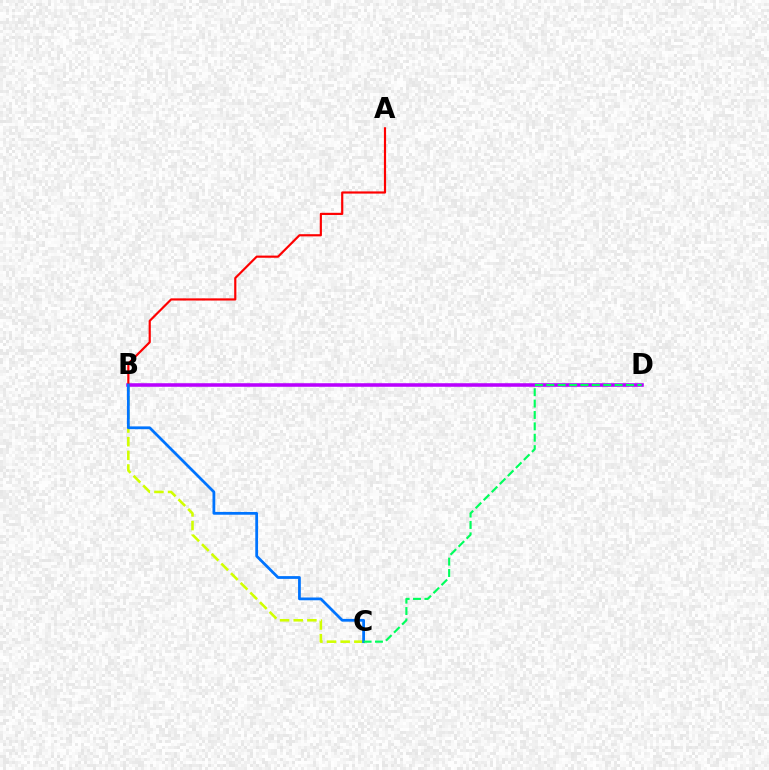{('B', 'C'): [{'color': '#d1ff00', 'line_style': 'dashed', 'thickness': 1.86}, {'color': '#0074ff', 'line_style': 'solid', 'thickness': 1.99}], ('B', 'D'): [{'color': '#b900ff', 'line_style': 'solid', 'thickness': 2.56}], ('A', 'B'): [{'color': '#ff0000', 'line_style': 'solid', 'thickness': 1.57}], ('C', 'D'): [{'color': '#00ff5c', 'line_style': 'dashed', 'thickness': 1.55}]}